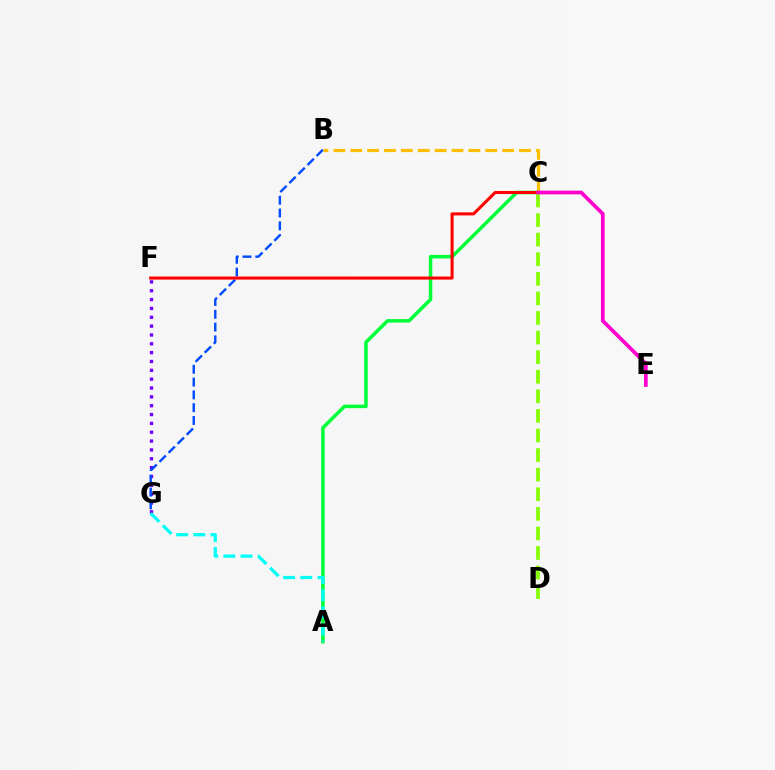{('F', 'G'): [{'color': '#7200ff', 'line_style': 'dotted', 'thickness': 2.4}], ('A', 'C'): [{'color': '#00ff39', 'line_style': 'solid', 'thickness': 2.52}], ('B', 'G'): [{'color': '#004bff', 'line_style': 'dashed', 'thickness': 1.74}], ('A', 'G'): [{'color': '#00fff6', 'line_style': 'dashed', 'thickness': 2.33}], ('B', 'C'): [{'color': '#ffbd00', 'line_style': 'dashed', 'thickness': 2.29}], ('C', 'F'): [{'color': '#ff0000', 'line_style': 'solid', 'thickness': 2.2}], ('C', 'D'): [{'color': '#84ff00', 'line_style': 'dashed', 'thickness': 2.66}], ('C', 'E'): [{'color': '#ff00cf', 'line_style': 'solid', 'thickness': 2.66}]}